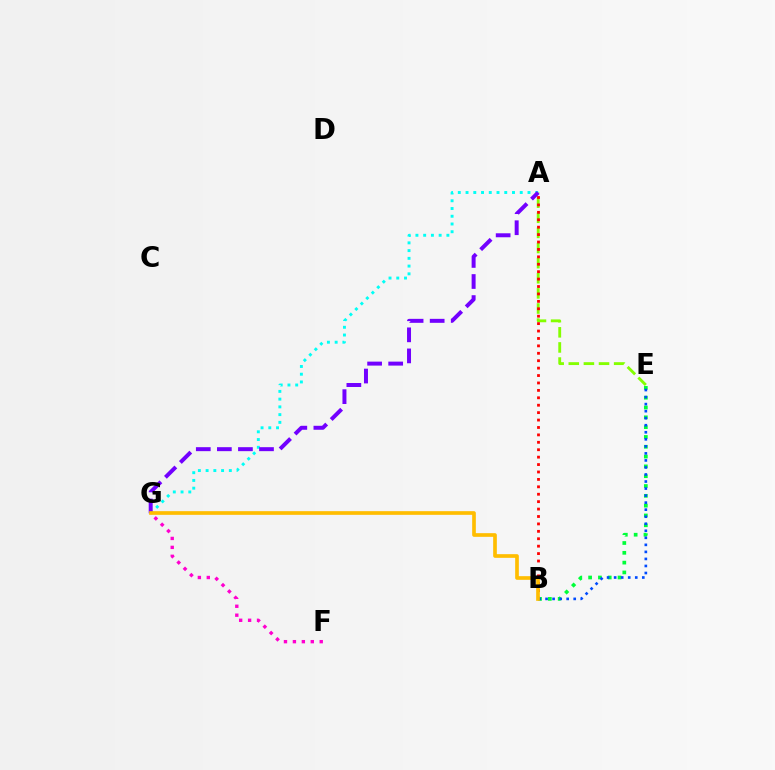{('F', 'G'): [{'color': '#ff00cf', 'line_style': 'dotted', 'thickness': 2.43}], ('A', 'E'): [{'color': '#84ff00', 'line_style': 'dashed', 'thickness': 2.05}], ('A', 'B'): [{'color': '#ff0000', 'line_style': 'dotted', 'thickness': 2.02}], ('A', 'G'): [{'color': '#00fff6', 'line_style': 'dotted', 'thickness': 2.1}, {'color': '#7200ff', 'line_style': 'dashed', 'thickness': 2.86}], ('B', 'E'): [{'color': '#00ff39', 'line_style': 'dotted', 'thickness': 2.67}, {'color': '#004bff', 'line_style': 'dotted', 'thickness': 1.91}], ('B', 'G'): [{'color': '#ffbd00', 'line_style': 'solid', 'thickness': 2.64}]}